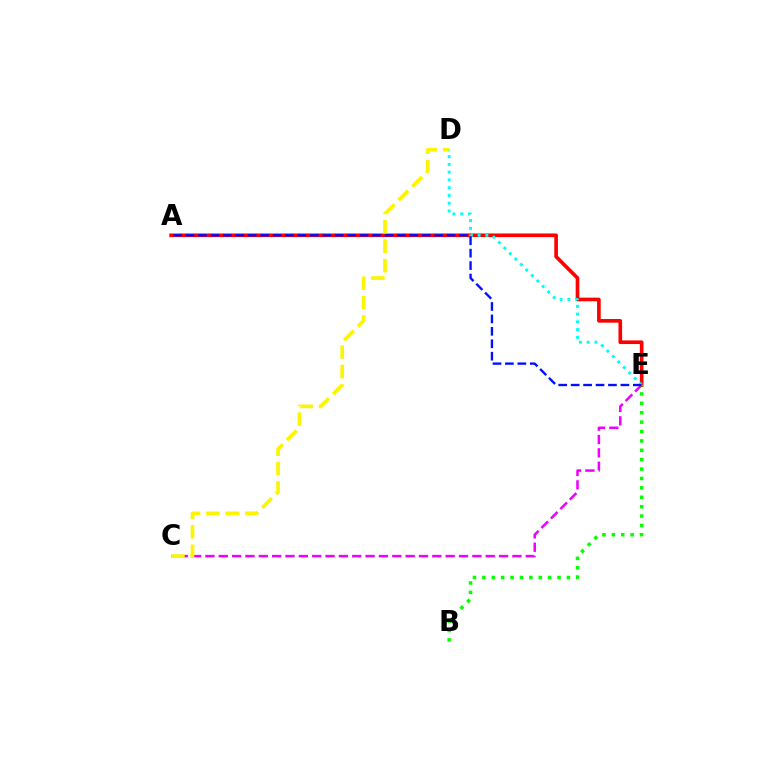{('C', 'E'): [{'color': '#ee00ff', 'line_style': 'dashed', 'thickness': 1.81}], ('A', 'E'): [{'color': '#ff0000', 'line_style': 'solid', 'thickness': 2.62}, {'color': '#0010ff', 'line_style': 'dashed', 'thickness': 1.69}], ('C', 'D'): [{'color': '#fcf500', 'line_style': 'dashed', 'thickness': 2.64}], ('D', 'E'): [{'color': '#00fff6', 'line_style': 'dotted', 'thickness': 2.11}], ('B', 'E'): [{'color': '#08ff00', 'line_style': 'dotted', 'thickness': 2.55}]}